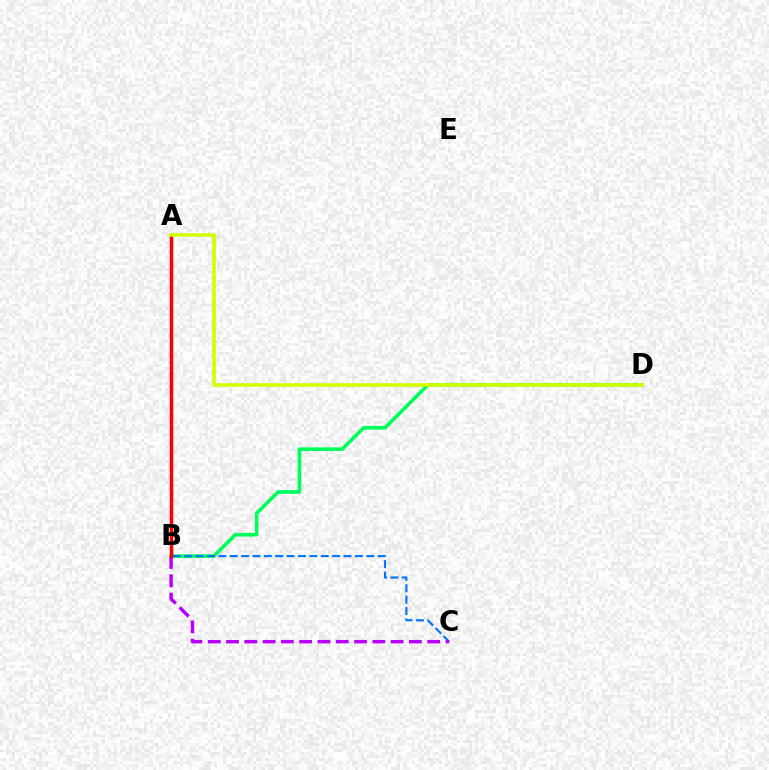{('B', 'D'): [{'color': '#00ff5c', 'line_style': 'solid', 'thickness': 2.63}], ('B', 'C'): [{'color': '#0074ff', 'line_style': 'dashed', 'thickness': 1.55}, {'color': '#b900ff', 'line_style': 'dashed', 'thickness': 2.48}], ('A', 'B'): [{'color': '#ff0000', 'line_style': 'solid', 'thickness': 2.51}], ('A', 'D'): [{'color': '#d1ff00', 'line_style': 'solid', 'thickness': 2.59}]}